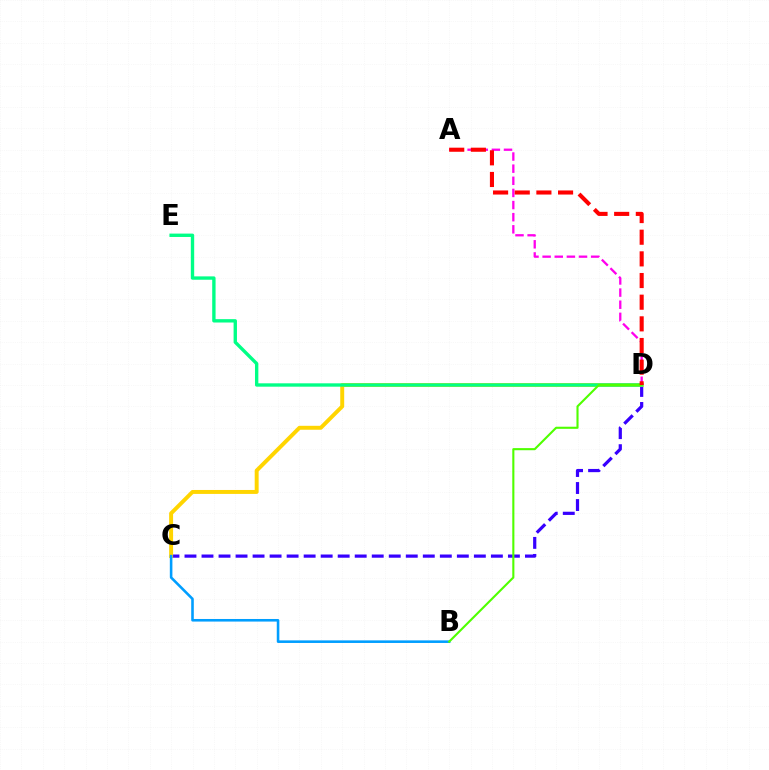{('A', 'D'): [{'color': '#ff00ed', 'line_style': 'dashed', 'thickness': 1.65}, {'color': '#ff0000', 'line_style': 'dashed', 'thickness': 2.94}], ('C', 'D'): [{'color': '#3700ff', 'line_style': 'dashed', 'thickness': 2.31}, {'color': '#ffd500', 'line_style': 'solid', 'thickness': 2.84}], ('D', 'E'): [{'color': '#00ff86', 'line_style': 'solid', 'thickness': 2.42}], ('B', 'C'): [{'color': '#009eff', 'line_style': 'solid', 'thickness': 1.86}], ('B', 'D'): [{'color': '#4fff00', 'line_style': 'solid', 'thickness': 1.52}]}